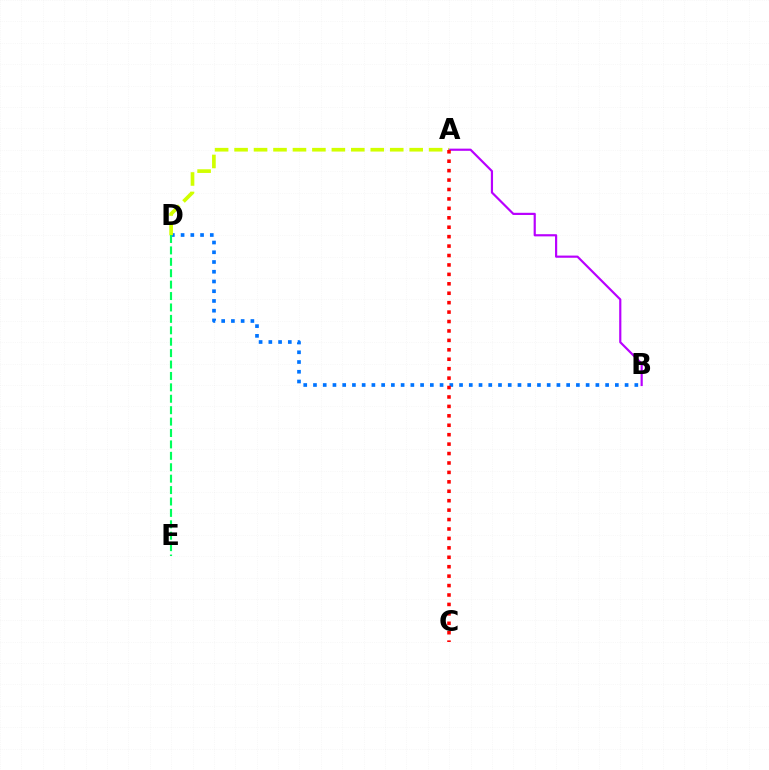{('B', 'D'): [{'color': '#0074ff', 'line_style': 'dotted', 'thickness': 2.65}], ('A', 'B'): [{'color': '#b900ff', 'line_style': 'solid', 'thickness': 1.57}], ('A', 'D'): [{'color': '#d1ff00', 'line_style': 'dashed', 'thickness': 2.64}], ('A', 'C'): [{'color': '#ff0000', 'line_style': 'dotted', 'thickness': 2.56}], ('D', 'E'): [{'color': '#00ff5c', 'line_style': 'dashed', 'thickness': 1.55}]}